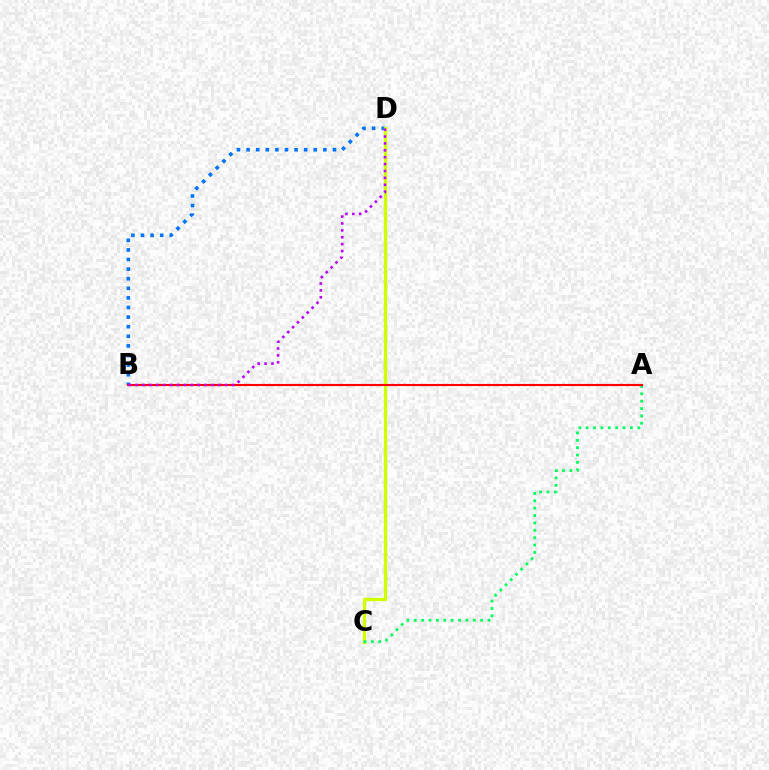{('B', 'D'): [{'color': '#0074ff', 'line_style': 'dotted', 'thickness': 2.61}, {'color': '#b900ff', 'line_style': 'dotted', 'thickness': 1.87}], ('C', 'D'): [{'color': '#d1ff00', 'line_style': 'solid', 'thickness': 2.4}], ('A', 'C'): [{'color': '#00ff5c', 'line_style': 'dotted', 'thickness': 2.0}], ('A', 'B'): [{'color': '#ff0000', 'line_style': 'solid', 'thickness': 1.52}]}